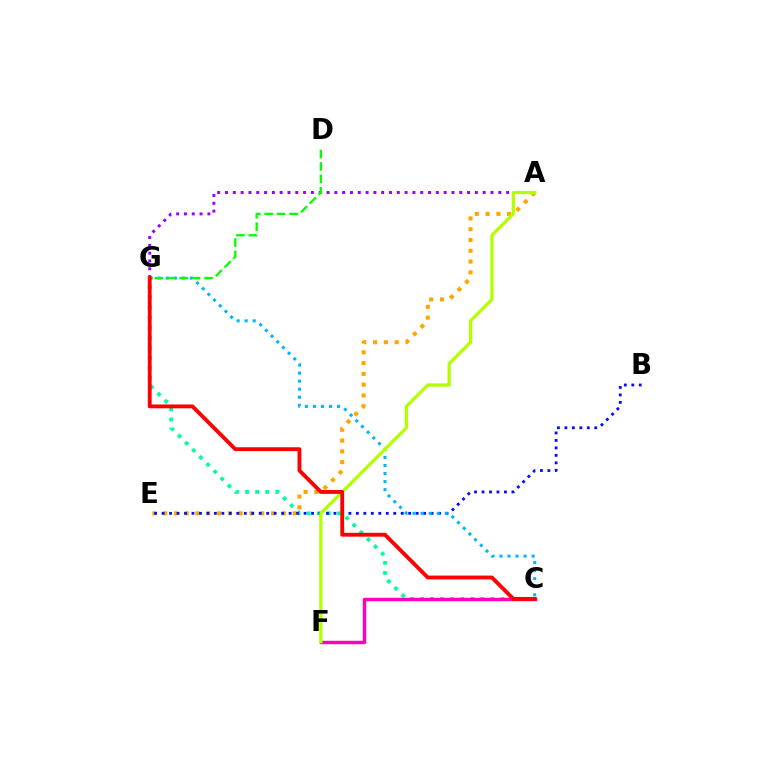{('C', 'G'): [{'color': '#00ff9d', 'line_style': 'dotted', 'thickness': 2.74}, {'color': '#00b5ff', 'line_style': 'dotted', 'thickness': 2.19}, {'color': '#ff0000', 'line_style': 'solid', 'thickness': 2.77}], ('A', 'E'): [{'color': '#ffa500', 'line_style': 'dotted', 'thickness': 2.93}], ('B', 'E'): [{'color': '#0010ff', 'line_style': 'dotted', 'thickness': 2.03}], ('A', 'G'): [{'color': '#9b00ff', 'line_style': 'dotted', 'thickness': 2.12}], ('D', 'G'): [{'color': '#08ff00', 'line_style': 'dashed', 'thickness': 1.69}], ('C', 'F'): [{'color': '#ff00bd', 'line_style': 'solid', 'thickness': 2.48}], ('A', 'F'): [{'color': '#b3ff00', 'line_style': 'solid', 'thickness': 2.35}]}